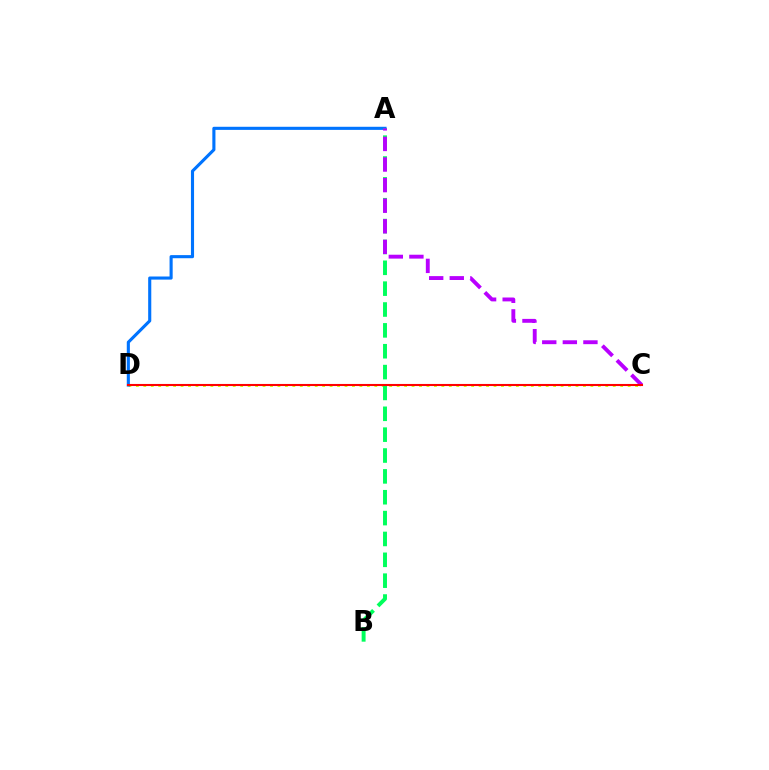{('C', 'D'): [{'color': '#d1ff00', 'line_style': 'dotted', 'thickness': 2.02}, {'color': '#ff0000', 'line_style': 'solid', 'thickness': 1.5}], ('A', 'D'): [{'color': '#0074ff', 'line_style': 'solid', 'thickness': 2.24}], ('A', 'B'): [{'color': '#00ff5c', 'line_style': 'dashed', 'thickness': 2.83}], ('A', 'C'): [{'color': '#b900ff', 'line_style': 'dashed', 'thickness': 2.8}]}